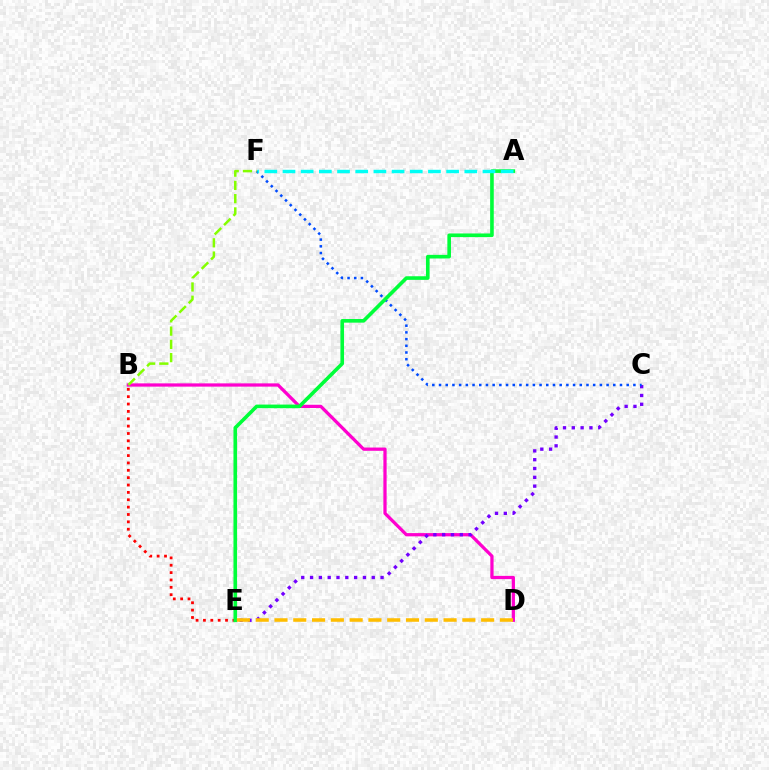{('B', 'D'): [{'color': '#ff00cf', 'line_style': 'solid', 'thickness': 2.34}], ('B', 'E'): [{'color': '#ff0000', 'line_style': 'dotted', 'thickness': 2.0}], ('C', 'E'): [{'color': '#7200ff', 'line_style': 'dotted', 'thickness': 2.39}], ('C', 'F'): [{'color': '#004bff', 'line_style': 'dotted', 'thickness': 1.82}], ('A', 'E'): [{'color': '#00ff39', 'line_style': 'solid', 'thickness': 2.61}], ('A', 'F'): [{'color': '#00fff6', 'line_style': 'dashed', 'thickness': 2.47}], ('B', 'F'): [{'color': '#84ff00', 'line_style': 'dashed', 'thickness': 1.8}], ('D', 'E'): [{'color': '#ffbd00', 'line_style': 'dashed', 'thickness': 2.55}]}